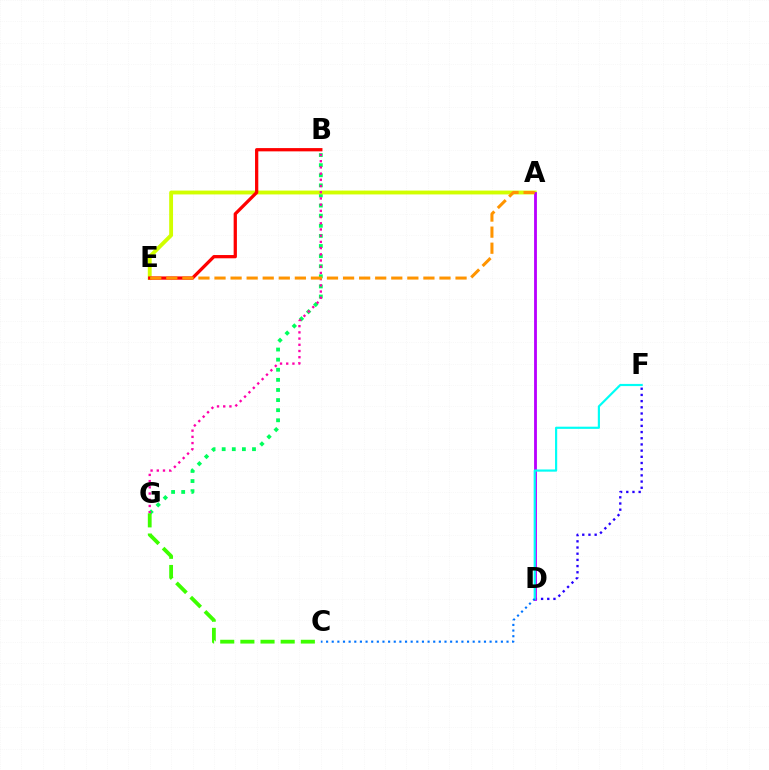{('B', 'G'): [{'color': '#00ff5c', 'line_style': 'dotted', 'thickness': 2.75}, {'color': '#ff00ac', 'line_style': 'dotted', 'thickness': 1.69}], ('D', 'F'): [{'color': '#2500ff', 'line_style': 'dotted', 'thickness': 1.68}, {'color': '#00fff6', 'line_style': 'solid', 'thickness': 1.57}], ('A', 'E'): [{'color': '#d1ff00', 'line_style': 'solid', 'thickness': 2.78}, {'color': '#ff9400', 'line_style': 'dashed', 'thickness': 2.18}], ('A', 'D'): [{'color': '#b900ff', 'line_style': 'solid', 'thickness': 2.04}], ('B', 'E'): [{'color': '#ff0000', 'line_style': 'solid', 'thickness': 2.35}], ('C', 'G'): [{'color': '#3dff00', 'line_style': 'dashed', 'thickness': 2.74}], ('C', 'D'): [{'color': '#0074ff', 'line_style': 'dotted', 'thickness': 1.53}]}